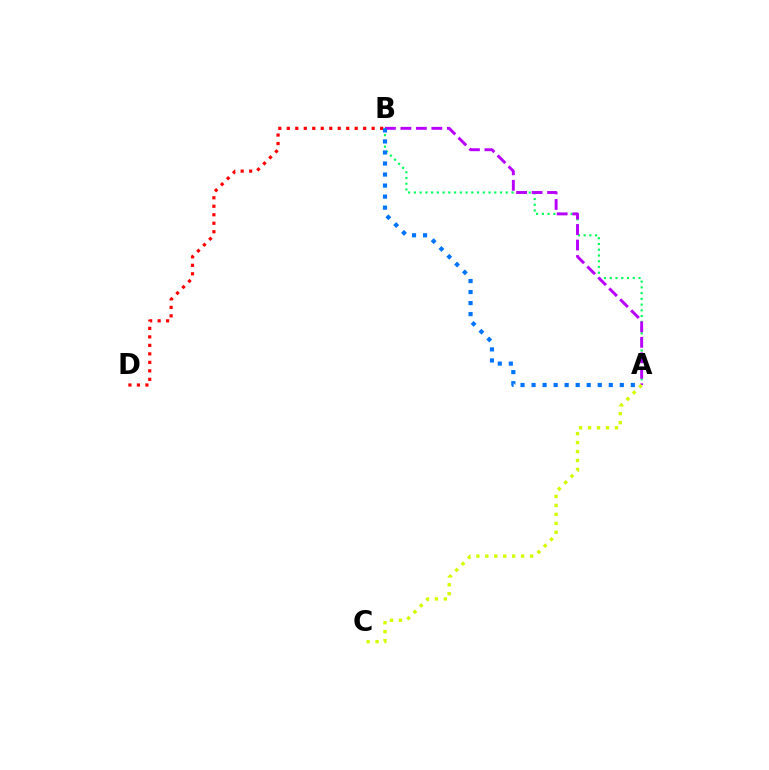{('A', 'B'): [{'color': '#00ff5c', 'line_style': 'dotted', 'thickness': 1.56}, {'color': '#b900ff', 'line_style': 'dashed', 'thickness': 2.1}, {'color': '#0074ff', 'line_style': 'dotted', 'thickness': 3.0}], ('B', 'D'): [{'color': '#ff0000', 'line_style': 'dotted', 'thickness': 2.31}], ('A', 'C'): [{'color': '#d1ff00', 'line_style': 'dotted', 'thickness': 2.43}]}